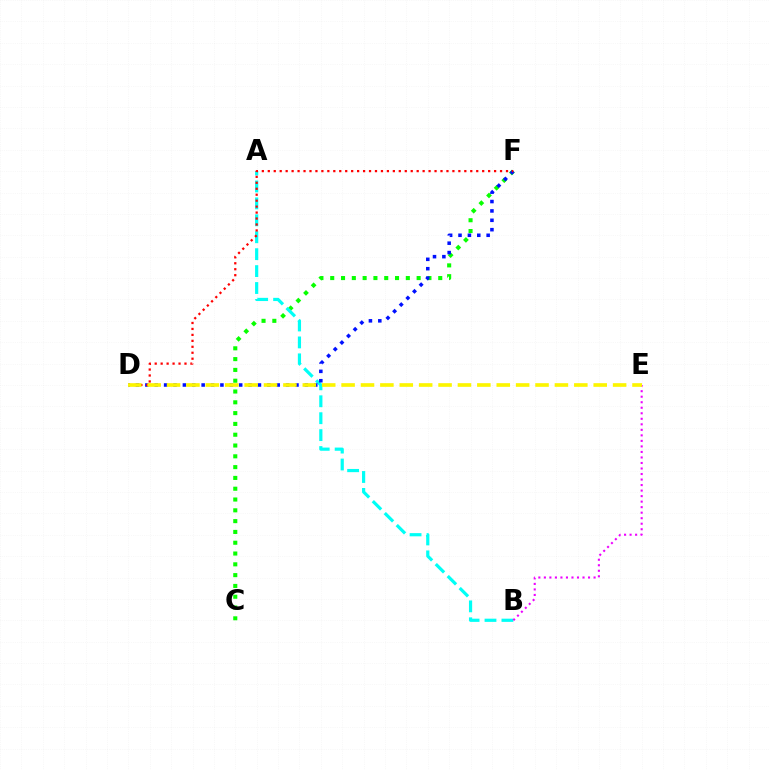{('C', 'F'): [{'color': '#08ff00', 'line_style': 'dotted', 'thickness': 2.93}], ('A', 'B'): [{'color': '#00fff6', 'line_style': 'dashed', 'thickness': 2.3}], ('D', 'F'): [{'color': '#0010ff', 'line_style': 'dotted', 'thickness': 2.55}, {'color': '#ff0000', 'line_style': 'dotted', 'thickness': 1.62}], ('B', 'E'): [{'color': '#ee00ff', 'line_style': 'dotted', 'thickness': 1.5}], ('D', 'E'): [{'color': '#fcf500', 'line_style': 'dashed', 'thickness': 2.63}]}